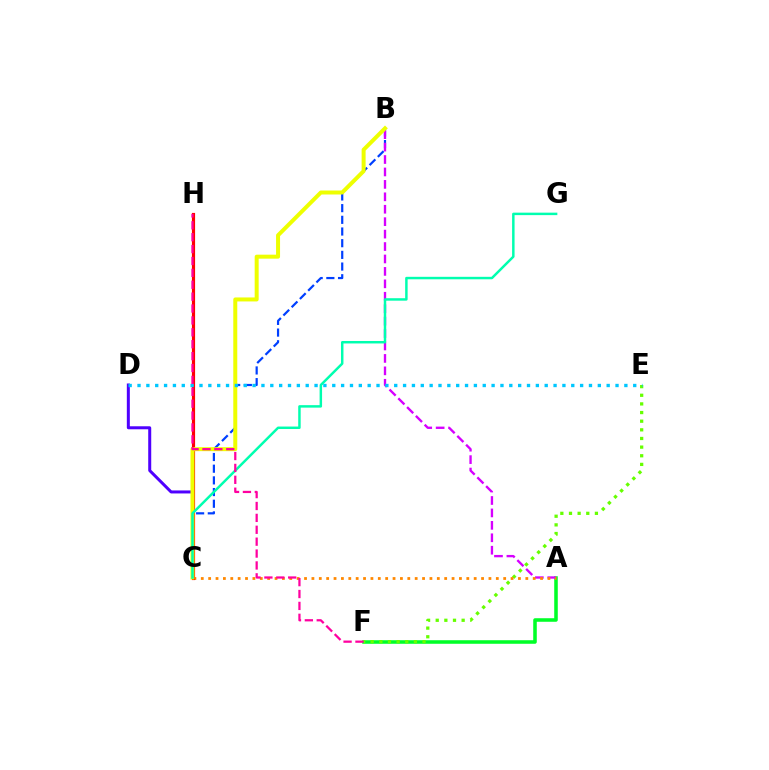{('A', 'F'): [{'color': '#00ff27', 'line_style': 'solid', 'thickness': 2.55}], ('E', 'F'): [{'color': '#66ff00', 'line_style': 'dotted', 'thickness': 2.35}], ('B', 'C'): [{'color': '#003fff', 'line_style': 'dashed', 'thickness': 1.59}, {'color': '#eeff00', 'line_style': 'solid', 'thickness': 2.87}], ('A', 'B'): [{'color': '#d600ff', 'line_style': 'dashed', 'thickness': 1.69}], ('A', 'C'): [{'color': '#ff8800', 'line_style': 'dotted', 'thickness': 2.0}], ('C', 'H'): [{'color': '#ff0000', 'line_style': 'solid', 'thickness': 2.28}], ('C', 'D'): [{'color': '#4f00ff', 'line_style': 'solid', 'thickness': 2.17}], ('C', 'G'): [{'color': '#00ffaf', 'line_style': 'solid', 'thickness': 1.78}], ('D', 'E'): [{'color': '#00c7ff', 'line_style': 'dotted', 'thickness': 2.41}], ('F', 'H'): [{'color': '#ff00a0', 'line_style': 'dashed', 'thickness': 1.62}]}